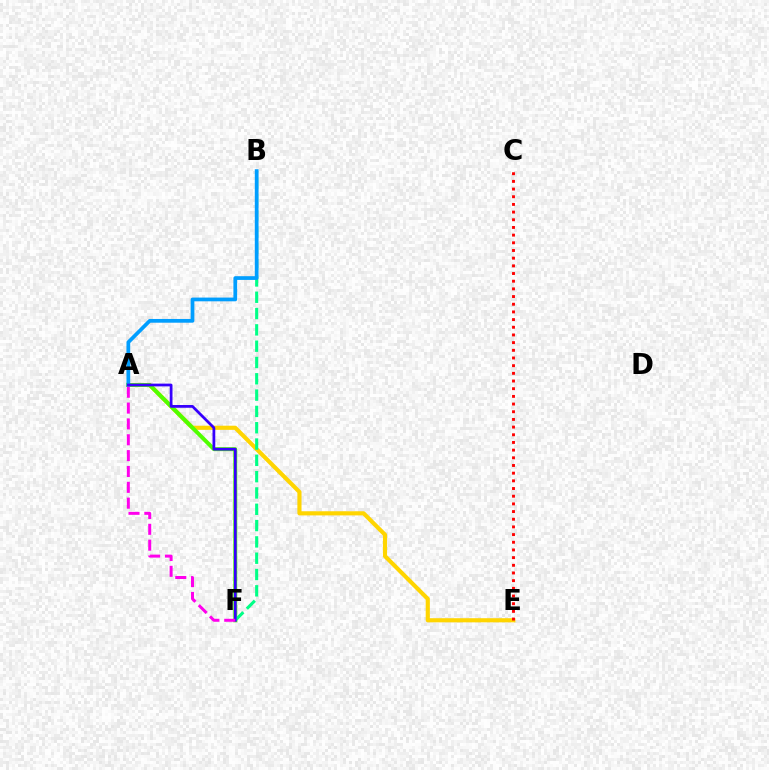{('A', 'E'): [{'color': '#ffd500', 'line_style': 'solid', 'thickness': 2.98}], ('A', 'F'): [{'color': '#4fff00', 'line_style': 'solid', 'thickness': 2.85}, {'color': '#3700ff', 'line_style': 'solid', 'thickness': 1.98}, {'color': '#ff00ed', 'line_style': 'dashed', 'thickness': 2.15}], ('C', 'E'): [{'color': '#ff0000', 'line_style': 'dotted', 'thickness': 2.09}], ('B', 'F'): [{'color': '#00ff86', 'line_style': 'dashed', 'thickness': 2.22}], ('A', 'B'): [{'color': '#009eff', 'line_style': 'solid', 'thickness': 2.69}]}